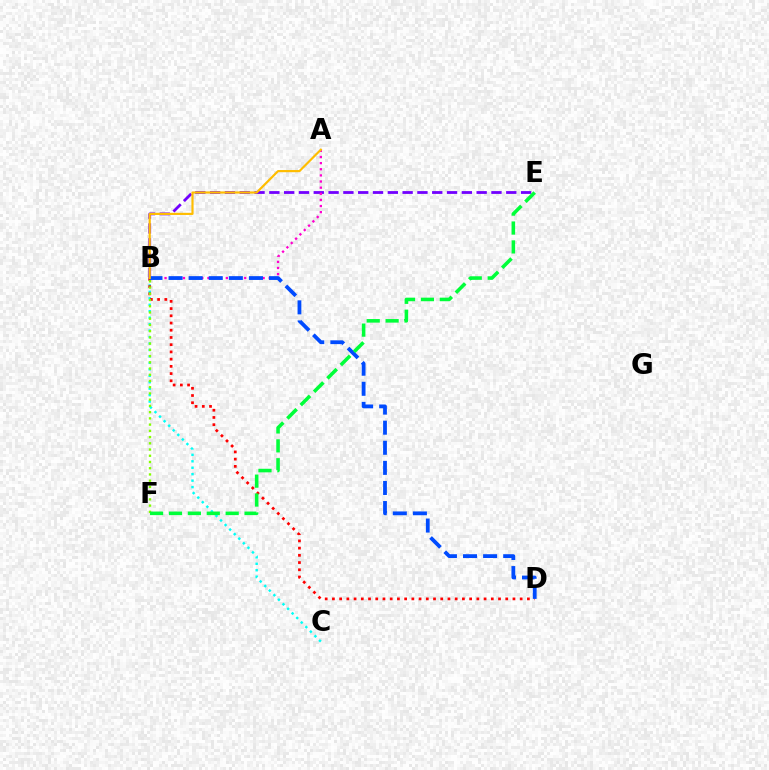{('B', 'E'): [{'color': '#7200ff', 'line_style': 'dashed', 'thickness': 2.01}], ('B', 'C'): [{'color': '#00fff6', 'line_style': 'dotted', 'thickness': 1.75}], ('B', 'D'): [{'color': '#ff0000', 'line_style': 'dotted', 'thickness': 1.96}, {'color': '#004bff', 'line_style': 'dashed', 'thickness': 2.73}], ('A', 'B'): [{'color': '#ff00cf', 'line_style': 'dotted', 'thickness': 1.67}, {'color': '#ffbd00', 'line_style': 'solid', 'thickness': 1.56}], ('B', 'F'): [{'color': '#84ff00', 'line_style': 'dotted', 'thickness': 1.69}], ('E', 'F'): [{'color': '#00ff39', 'line_style': 'dashed', 'thickness': 2.57}]}